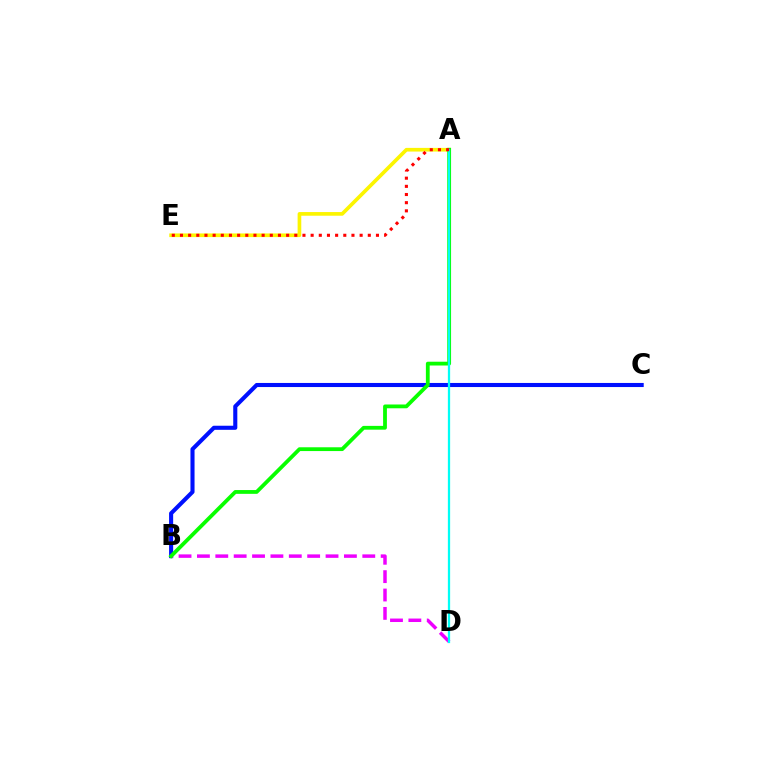{('B', 'C'): [{'color': '#0010ff', 'line_style': 'solid', 'thickness': 2.94}], ('B', 'D'): [{'color': '#ee00ff', 'line_style': 'dashed', 'thickness': 2.5}], ('A', 'E'): [{'color': '#fcf500', 'line_style': 'solid', 'thickness': 2.64}, {'color': '#ff0000', 'line_style': 'dotted', 'thickness': 2.22}], ('A', 'B'): [{'color': '#08ff00', 'line_style': 'solid', 'thickness': 2.73}], ('A', 'D'): [{'color': '#00fff6', 'line_style': 'solid', 'thickness': 1.63}]}